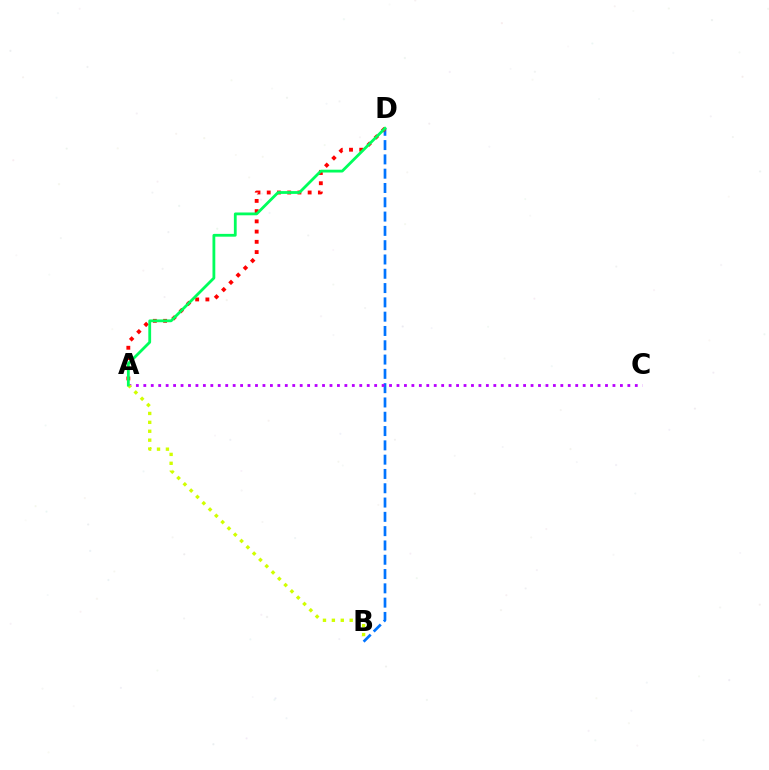{('B', 'D'): [{'color': '#0074ff', 'line_style': 'dashed', 'thickness': 1.94}], ('A', 'D'): [{'color': '#ff0000', 'line_style': 'dotted', 'thickness': 2.78}, {'color': '#00ff5c', 'line_style': 'solid', 'thickness': 2.01}], ('A', 'C'): [{'color': '#b900ff', 'line_style': 'dotted', 'thickness': 2.02}], ('A', 'B'): [{'color': '#d1ff00', 'line_style': 'dotted', 'thickness': 2.42}]}